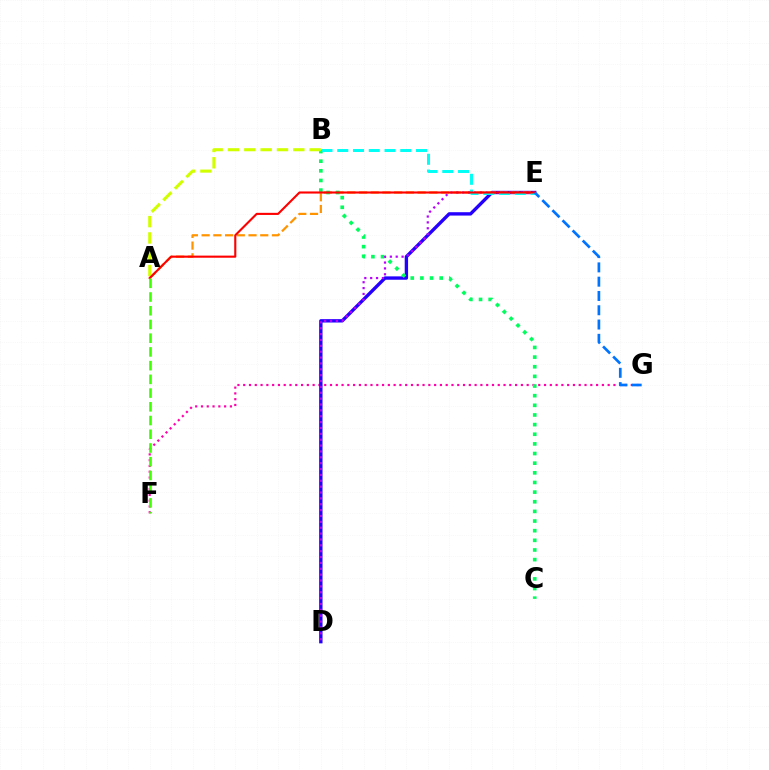{('F', 'G'): [{'color': '#ff00ac', 'line_style': 'dotted', 'thickness': 1.57}], ('D', 'E'): [{'color': '#2500ff', 'line_style': 'solid', 'thickness': 2.42}, {'color': '#b900ff', 'line_style': 'dotted', 'thickness': 1.59}], ('A', 'E'): [{'color': '#ff9400', 'line_style': 'dashed', 'thickness': 1.59}, {'color': '#ff0000', 'line_style': 'solid', 'thickness': 1.52}], ('B', 'C'): [{'color': '#00ff5c', 'line_style': 'dotted', 'thickness': 2.62}], ('A', 'B'): [{'color': '#d1ff00', 'line_style': 'dashed', 'thickness': 2.22}], ('B', 'E'): [{'color': '#00fff6', 'line_style': 'dashed', 'thickness': 2.14}], ('E', 'G'): [{'color': '#0074ff', 'line_style': 'dashed', 'thickness': 1.94}], ('A', 'F'): [{'color': '#3dff00', 'line_style': 'dashed', 'thickness': 1.86}]}